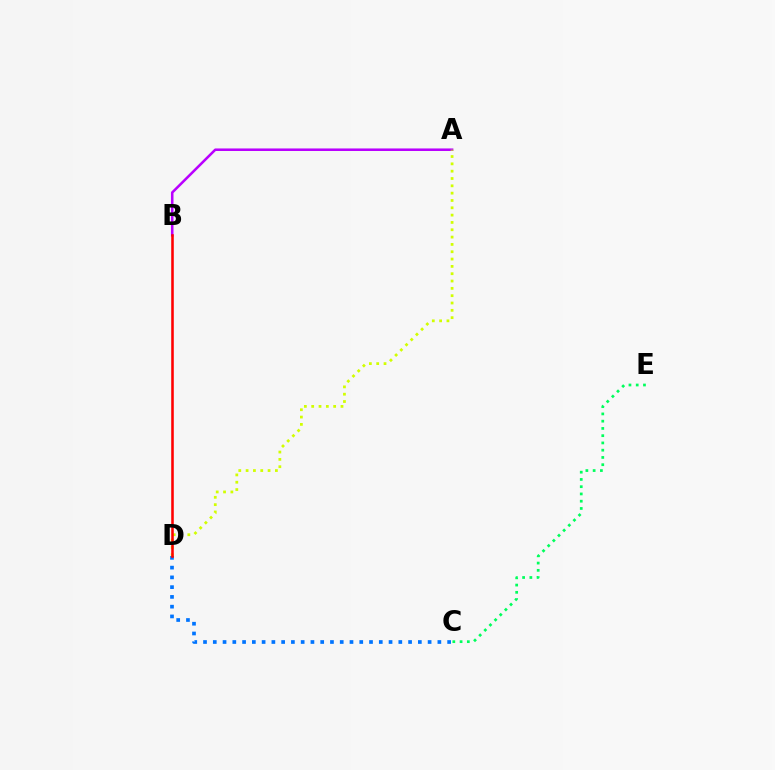{('A', 'B'): [{'color': '#b900ff', 'line_style': 'solid', 'thickness': 1.83}], ('C', 'E'): [{'color': '#00ff5c', 'line_style': 'dotted', 'thickness': 1.97}], ('A', 'D'): [{'color': '#d1ff00', 'line_style': 'dotted', 'thickness': 1.99}], ('C', 'D'): [{'color': '#0074ff', 'line_style': 'dotted', 'thickness': 2.65}], ('B', 'D'): [{'color': '#ff0000', 'line_style': 'solid', 'thickness': 1.85}]}